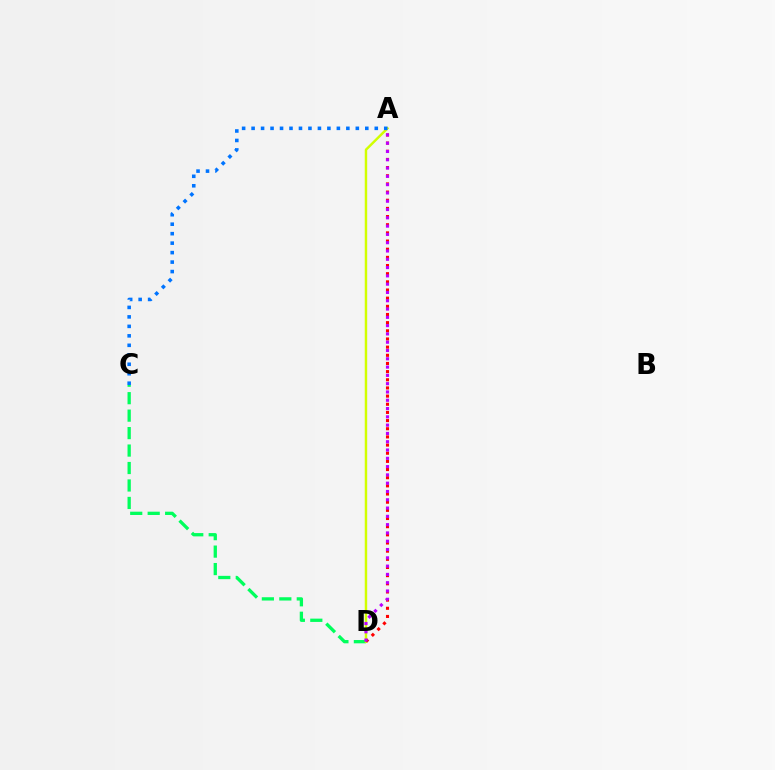{('C', 'D'): [{'color': '#00ff5c', 'line_style': 'dashed', 'thickness': 2.37}], ('A', 'D'): [{'color': '#d1ff00', 'line_style': 'solid', 'thickness': 1.76}, {'color': '#ff0000', 'line_style': 'dotted', 'thickness': 2.22}, {'color': '#b900ff', 'line_style': 'dotted', 'thickness': 2.25}], ('A', 'C'): [{'color': '#0074ff', 'line_style': 'dotted', 'thickness': 2.57}]}